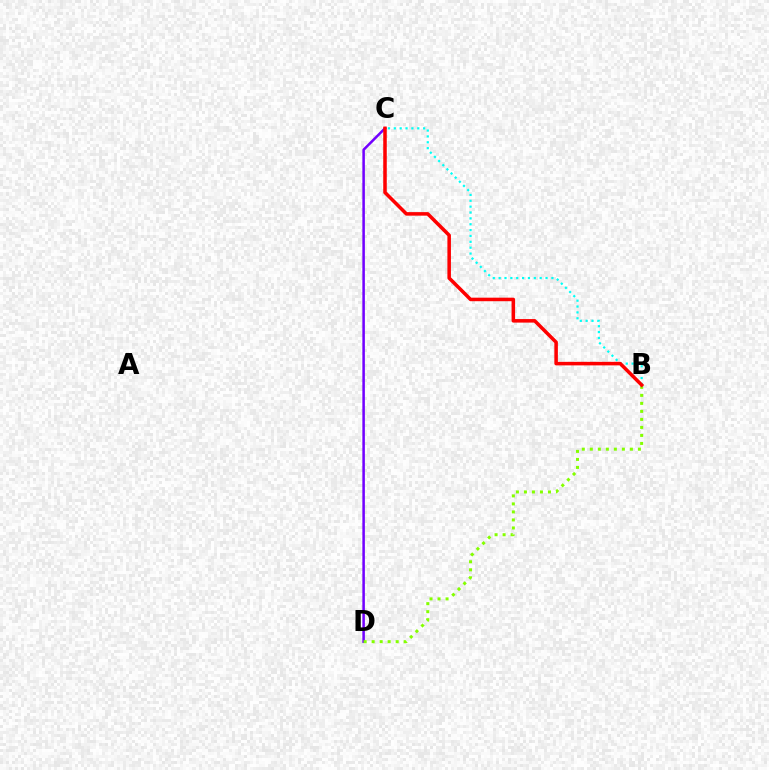{('C', 'D'): [{'color': '#7200ff', 'line_style': 'solid', 'thickness': 1.82}], ('B', 'D'): [{'color': '#84ff00', 'line_style': 'dotted', 'thickness': 2.18}], ('B', 'C'): [{'color': '#00fff6', 'line_style': 'dotted', 'thickness': 1.59}, {'color': '#ff0000', 'line_style': 'solid', 'thickness': 2.54}]}